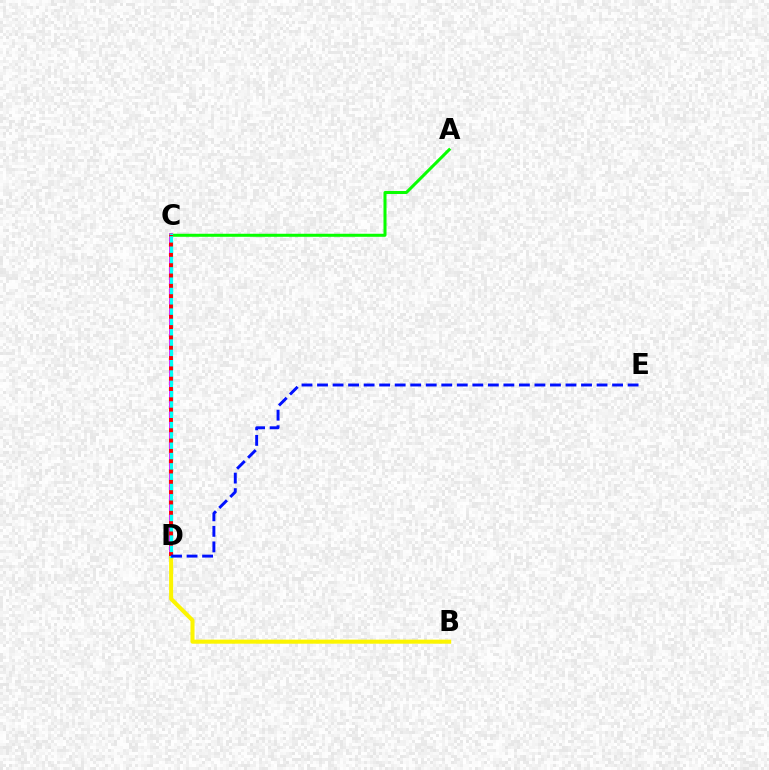{('C', 'D'): [{'color': '#ee00ff', 'line_style': 'solid', 'thickness': 2.77}, {'color': '#00fff6', 'line_style': 'solid', 'thickness': 2.35}, {'color': '#ff0000', 'line_style': 'dotted', 'thickness': 2.8}], ('B', 'D'): [{'color': '#fcf500', 'line_style': 'solid', 'thickness': 2.92}], ('A', 'C'): [{'color': '#08ff00', 'line_style': 'solid', 'thickness': 2.18}], ('D', 'E'): [{'color': '#0010ff', 'line_style': 'dashed', 'thickness': 2.11}]}